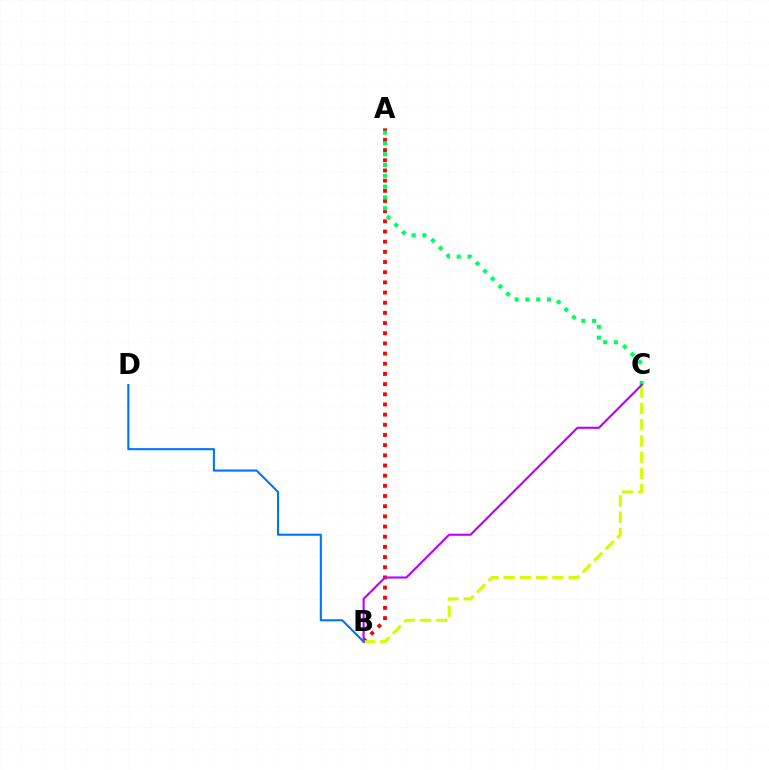{('A', 'B'): [{'color': '#ff0000', 'line_style': 'dotted', 'thickness': 2.76}], ('B', 'C'): [{'color': '#d1ff00', 'line_style': 'dashed', 'thickness': 2.21}, {'color': '#b900ff', 'line_style': 'solid', 'thickness': 1.51}], ('A', 'C'): [{'color': '#00ff5c', 'line_style': 'dotted', 'thickness': 2.93}], ('B', 'D'): [{'color': '#0074ff', 'line_style': 'solid', 'thickness': 1.51}]}